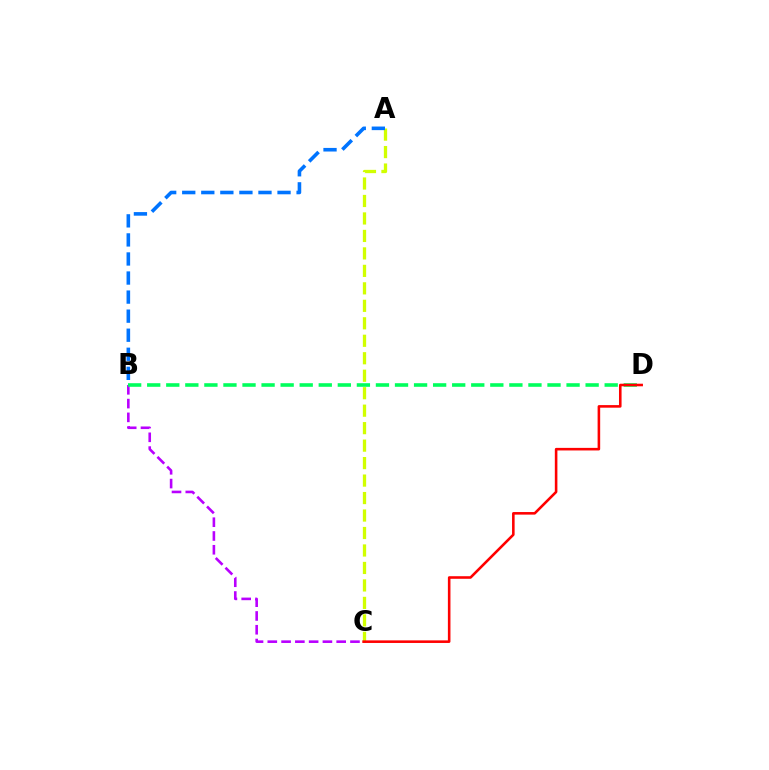{('A', 'C'): [{'color': '#d1ff00', 'line_style': 'dashed', 'thickness': 2.37}], ('B', 'C'): [{'color': '#b900ff', 'line_style': 'dashed', 'thickness': 1.87}], ('A', 'B'): [{'color': '#0074ff', 'line_style': 'dashed', 'thickness': 2.59}], ('B', 'D'): [{'color': '#00ff5c', 'line_style': 'dashed', 'thickness': 2.59}], ('C', 'D'): [{'color': '#ff0000', 'line_style': 'solid', 'thickness': 1.86}]}